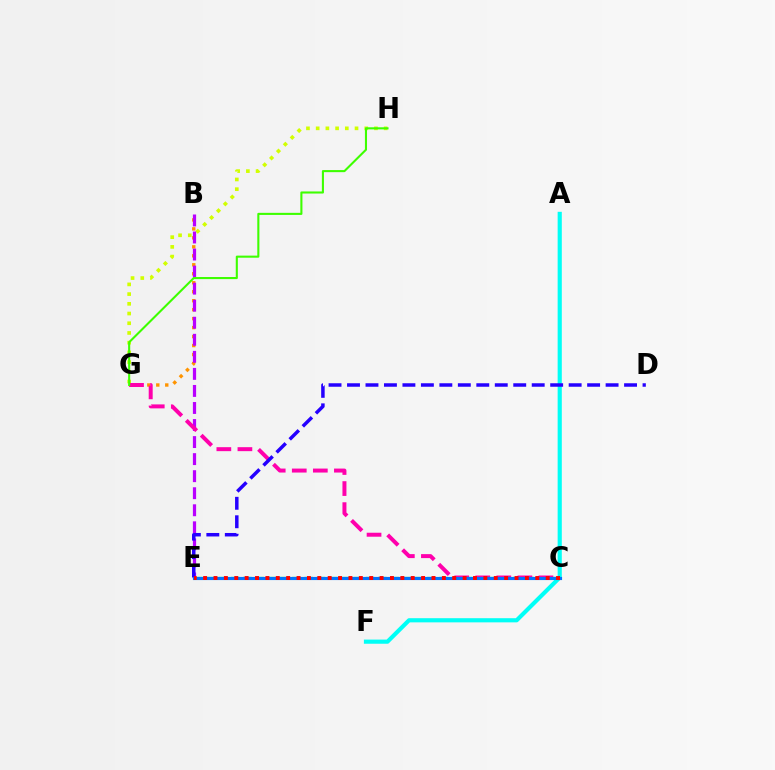{('B', 'G'): [{'color': '#ff9400', 'line_style': 'dotted', 'thickness': 2.44}], ('A', 'F'): [{'color': '#00fff6', 'line_style': 'solid', 'thickness': 2.99}], ('C', 'E'): [{'color': '#00ff5c', 'line_style': 'dashed', 'thickness': 1.67}, {'color': '#0074ff', 'line_style': 'solid', 'thickness': 2.26}, {'color': '#ff0000', 'line_style': 'dotted', 'thickness': 2.82}], ('G', 'H'): [{'color': '#d1ff00', 'line_style': 'dotted', 'thickness': 2.64}, {'color': '#3dff00', 'line_style': 'solid', 'thickness': 1.5}], ('B', 'E'): [{'color': '#b900ff', 'line_style': 'dashed', 'thickness': 2.32}], ('C', 'G'): [{'color': '#ff00ac', 'line_style': 'dashed', 'thickness': 2.86}], ('D', 'E'): [{'color': '#2500ff', 'line_style': 'dashed', 'thickness': 2.51}]}